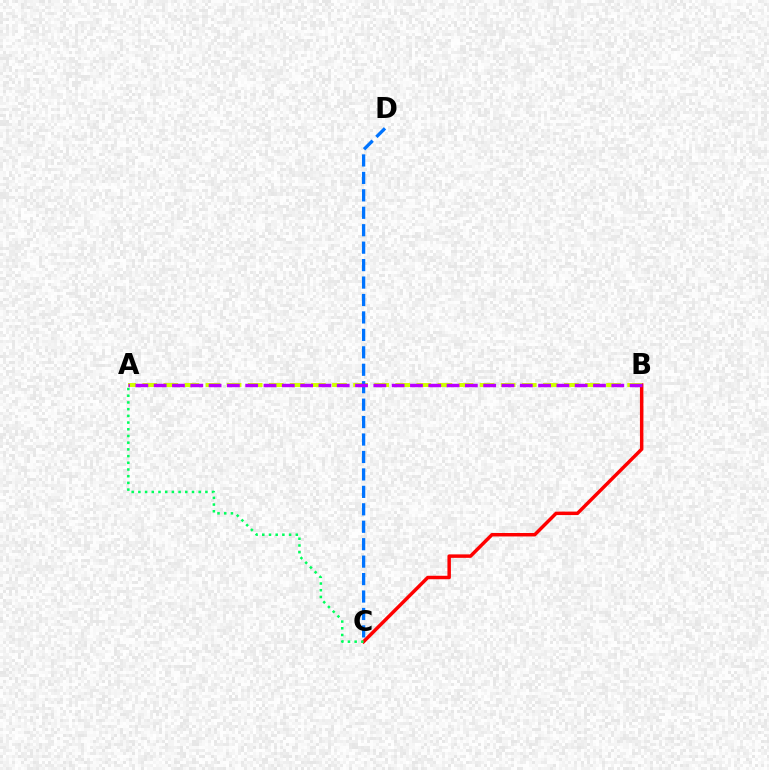{('B', 'C'): [{'color': '#ff0000', 'line_style': 'solid', 'thickness': 2.5}], ('A', 'C'): [{'color': '#00ff5c', 'line_style': 'dotted', 'thickness': 1.82}], ('A', 'B'): [{'color': '#d1ff00', 'line_style': 'dashed', 'thickness': 2.86}, {'color': '#b900ff', 'line_style': 'dashed', 'thickness': 2.49}], ('C', 'D'): [{'color': '#0074ff', 'line_style': 'dashed', 'thickness': 2.37}]}